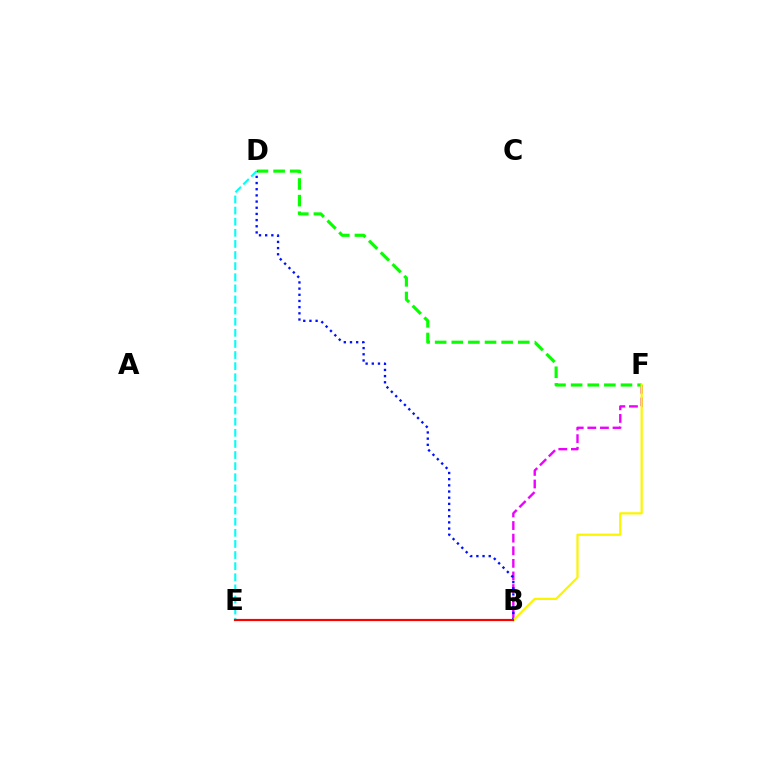{('B', 'F'): [{'color': '#ee00ff', 'line_style': 'dashed', 'thickness': 1.71}, {'color': '#fcf500', 'line_style': 'solid', 'thickness': 1.61}], ('D', 'F'): [{'color': '#08ff00', 'line_style': 'dashed', 'thickness': 2.26}], ('B', 'D'): [{'color': '#0010ff', 'line_style': 'dotted', 'thickness': 1.68}], ('D', 'E'): [{'color': '#00fff6', 'line_style': 'dashed', 'thickness': 1.51}], ('B', 'E'): [{'color': '#ff0000', 'line_style': 'solid', 'thickness': 1.57}]}